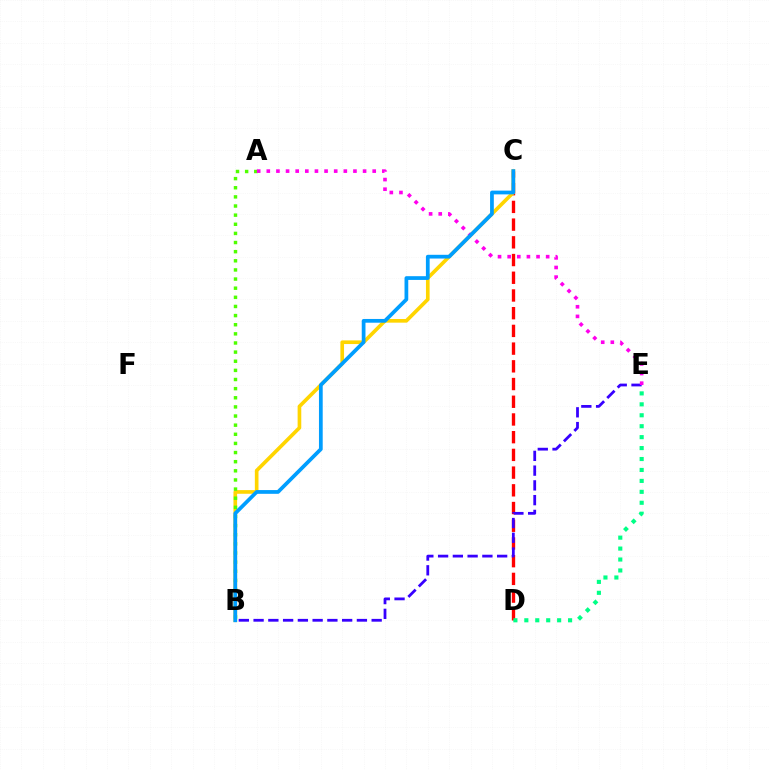{('C', 'D'): [{'color': '#ff0000', 'line_style': 'dashed', 'thickness': 2.41}], ('B', 'C'): [{'color': '#ffd500', 'line_style': 'solid', 'thickness': 2.63}, {'color': '#009eff', 'line_style': 'solid', 'thickness': 2.69}], ('A', 'B'): [{'color': '#4fff00', 'line_style': 'dotted', 'thickness': 2.48}], ('B', 'E'): [{'color': '#3700ff', 'line_style': 'dashed', 'thickness': 2.01}], ('A', 'E'): [{'color': '#ff00ed', 'line_style': 'dotted', 'thickness': 2.62}], ('D', 'E'): [{'color': '#00ff86', 'line_style': 'dotted', 'thickness': 2.97}]}